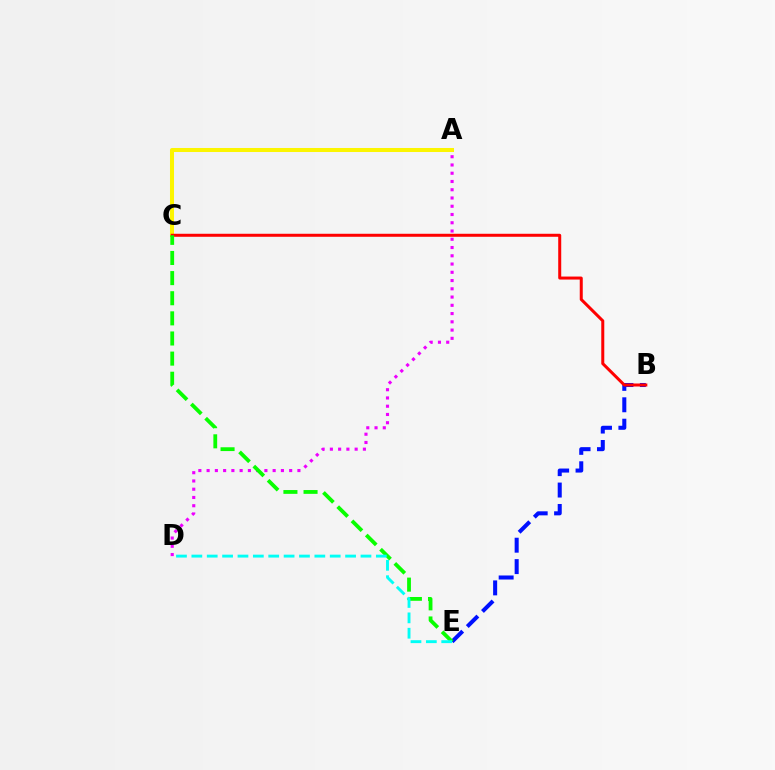{('A', 'D'): [{'color': '#ee00ff', 'line_style': 'dotted', 'thickness': 2.24}], ('B', 'E'): [{'color': '#0010ff', 'line_style': 'dashed', 'thickness': 2.91}], ('A', 'C'): [{'color': '#fcf500', 'line_style': 'solid', 'thickness': 2.9}], ('B', 'C'): [{'color': '#ff0000', 'line_style': 'solid', 'thickness': 2.17}], ('C', 'E'): [{'color': '#08ff00', 'line_style': 'dashed', 'thickness': 2.73}], ('D', 'E'): [{'color': '#00fff6', 'line_style': 'dashed', 'thickness': 2.09}]}